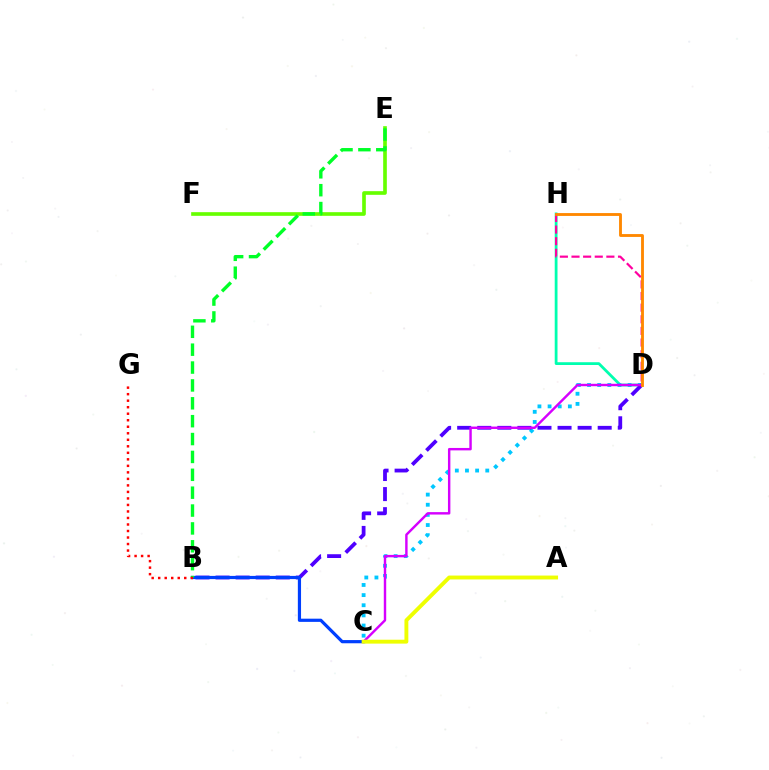{('D', 'H'): [{'color': '#00ffaf', 'line_style': 'solid', 'thickness': 2.0}, {'color': '#ff00a0', 'line_style': 'dashed', 'thickness': 1.58}, {'color': '#ff8800', 'line_style': 'solid', 'thickness': 2.05}], ('C', 'D'): [{'color': '#00c7ff', 'line_style': 'dotted', 'thickness': 2.76}, {'color': '#d600ff', 'line_style': 'solid', 'thickness': 1.75}], ('B', 'D'): [{'color': '#4f00ff', 'line_style': 'dashed', 'thickness': 2.73}], ('E', 'F'): [{'color': '#66ff00', 'line_style': 'solid', 'thickness': 2.63}], ('B', 'C'): [{'color': '#003fff', 'line_style': 'solid', 'thickness': 2.3}], ('B', 'E'): [{'color': '#00ff27', 'line_style': 'dashed', 'thickness': 2.43}], ('A', 'C'): [{'color': '#eeff00', 'line_style': 'solid', 'thickness': 2.8}], ('B', 'G'): [{'color': '#ff0000', 'line_style': 'dotted', 'thickness': 1.77}]}